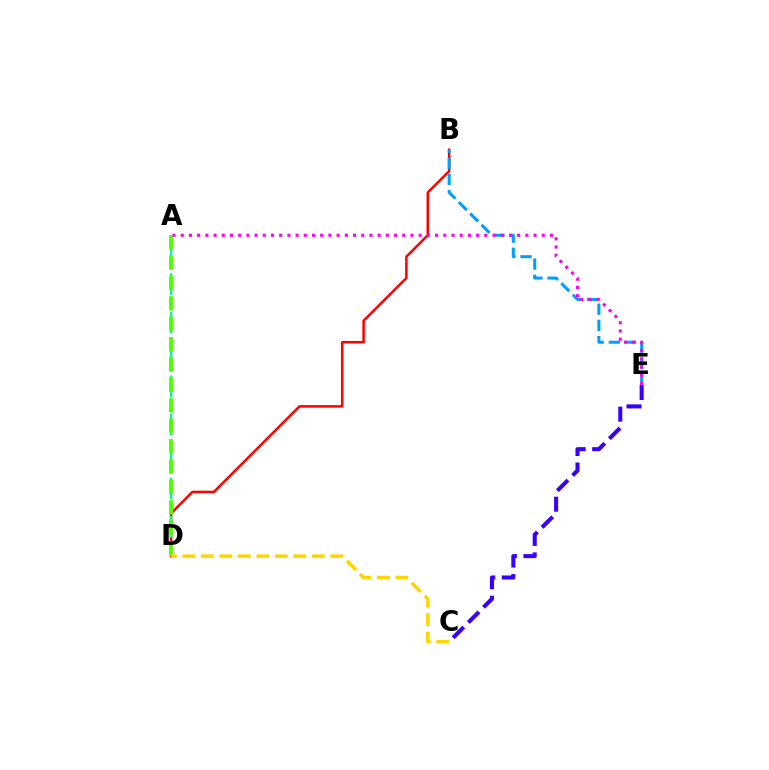{('B', 'D'): [{'color': '#ff0000', 'line_style': 'solid', 'thickness': 1.81}], ('B', 'E'): [{'color': '#009eff', 'line_style': 'dashed', 'thickness': 2.19}], ('A', 'D'): [{'color': '#00ff86', 'line_style': 'dashed', 'thickness': 1.73}, {'color': '#4fff00', 'line_style': 'dashed', 'thickness': 2.77}], ('A', 'E'): [{'color': '#ff00ed', 'line_style': 'dotted', 'thickness': 2.23}], ('C', 'E'): [{'color': '#3700ff', 'line_style': 'dashed', 'thickness': 2.92}], ('C', 'D'): [{'color': '#ffd500', 'line_style': 'dashed', 'thickness': 2.51}]}